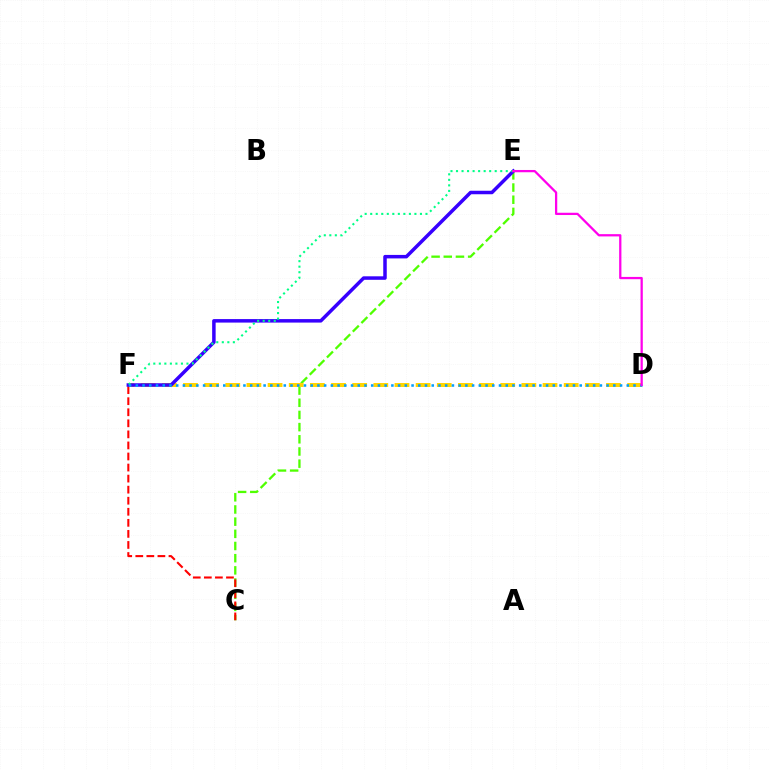{('C', 'E'): [{'color': '#4fff00', 'line_style': 'dashed', 'thickness': 1.65}], ('D', 'F'): [{'color': '#ffd500', 'line_style': 'dashed', 'thickness': 2.87}, {'color': '#009eff', 'line_style': 'dotted', 'thickness': 1.83}], ('C', 'F'): [{'color': '#ff0000', 'line_style': 'dashed', 'thickness': 1.5}], ('E', 'F'): [{'color': '#3700ff', 'line_style': 'solid', 'thickness': 2.52}, {'color': '#00ff86', 'line_style': 'dotted', 'thickness': 1.5}], ('D', 'E'): [{'color': '#ff00ed', 'line_style': 'solid', 'thickness': 1.63}]}